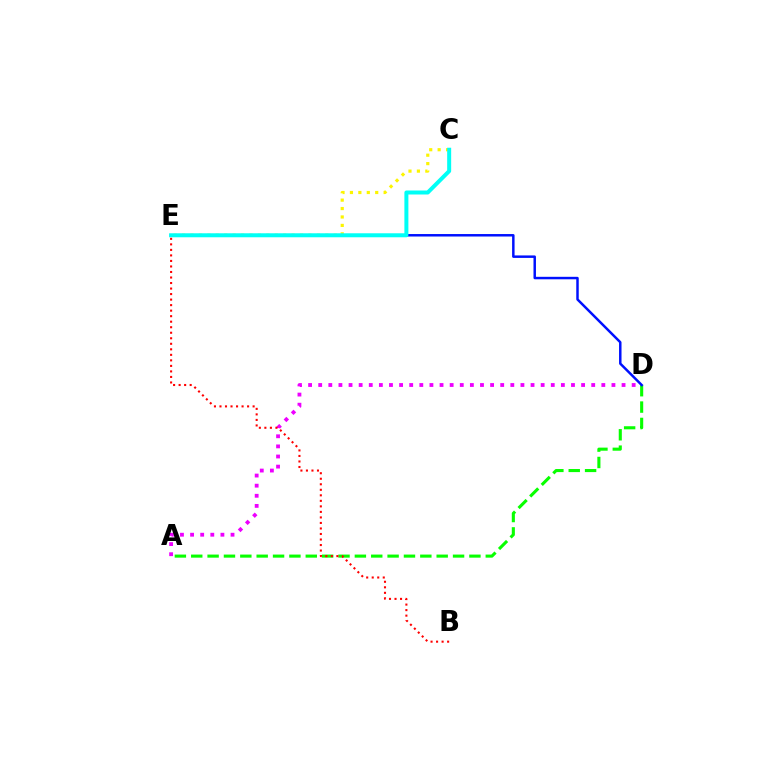{('A', 'D'): [{'color': '#08ff00', 'line_style': 'dashed', 'thickness': 2.22}, {'color': '#ee00ff', 'line_style': 'dotted', 'thickness': 2.75}], ('C', 'E'): [{'color': '#fcf500', 'line_style': 'dotted', 'thickness': 2.29}, {'color': '#00fff6', 'line_style': 'solid', 'thickness': 2.88}], ('D', 'E'): [{'color': '#0010ff', 'line_style': 'solid', 'thickness': 1.78}], ('B', 'E'): [{'color': '#ff0000', 'line_style': 'dotted', 'thickness': 1.5}]}